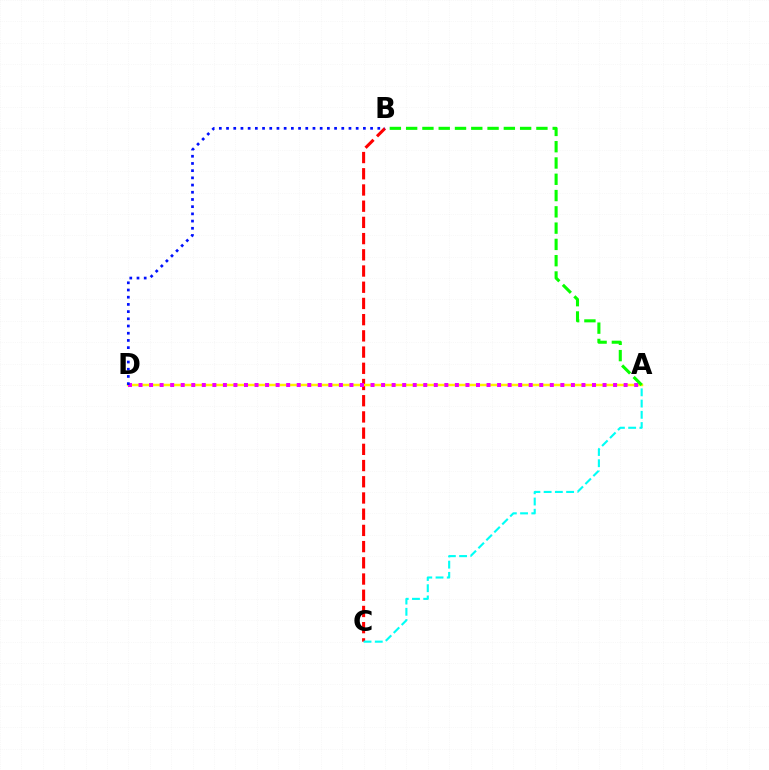{('B', 'C'): [{'color': '#ff0000', 'line_style': 'dashed', 'thickness': 2.2}], ('A', 'D'): [{'color': '#fcf500', 'line_style': 'solid', 'thickness': 1.78}, {'color': '#ee00ff', 'line_style': 'dotted', 'thickness': 2.87}], ('B', 'D'): [{'color': '#0010ff', 'line_style': 'dotted', 'thickness': 1.96}], ('A', 'C'): [{'color': '#00fff6', 'line_style': 'dashed', 'thickness': 1.53}], ('A', 'B'): [{'color': '#08ff00', 'line_style': 'dashed', 'thickness': 2.21}]}